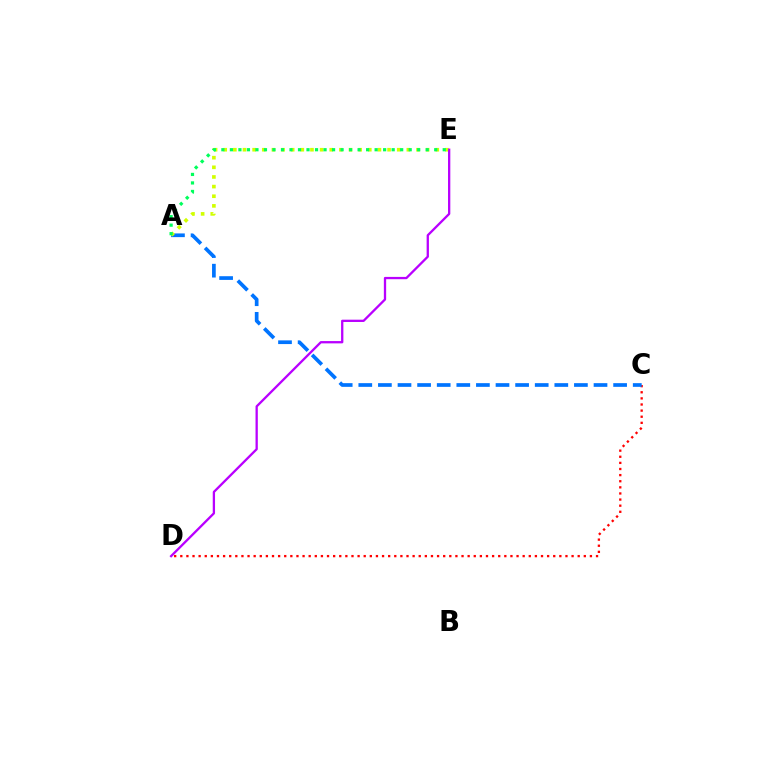{('C', 'D'): [{'color': '#ff0000', 'line_style': 'dotted', 'thickness': 1.66}], ('A', 'C'): [{'color': '#0074ff', 'line_style': 'dashed', 'thickness': 2.66}], ('A', 'E'): [{'color': '#d1ff00', 'line_style': 'dotted', 'thickness': 2.62}, {'color': '#00ff5c', 'line_style': 'dotted', 'thickness': 2.31}], ('D', 'E'): [{'color': '#b900ff', 'line_style': 'solid', 'thickness': 1.65}]}